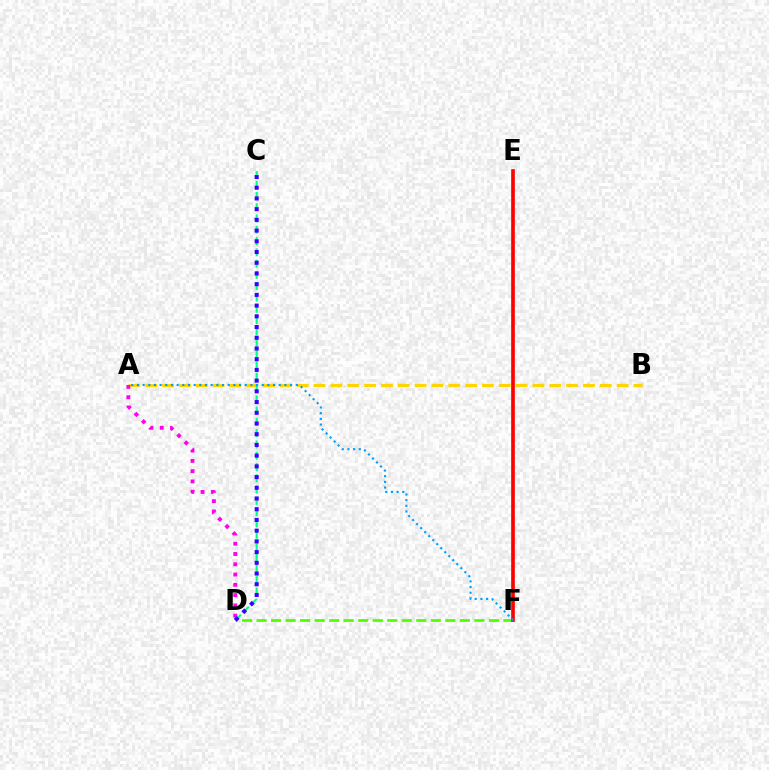{('D', 'F'): [{'color': '#4fff00', 'line_style': 'dashed', 'thickness': 1.97}], ('A', 'B'): [{'color': '#ffd500', 'line_style': 'dashed', 'thickness': 2.29}], ('E', 'F'): [{'color': '#ff0000', 'line_style': 'solid', 'thickness': 2.64}], ('C', 'D'): [{'color': '#00ff86', 'line_style': 'dashed', 'thickness': 1.53}, {'color': '#3700ff', 'line_style': 'dotted', 'thickness': 2.91}], ('A', 'F'): [{'color': '#009eff', 'line_style': 'dotted', 'thickness': 1.54}], ('A', 'D'): [{'color': '#ff00ed', 'line_style': 'dotted', 'thickness': 2.79}]}